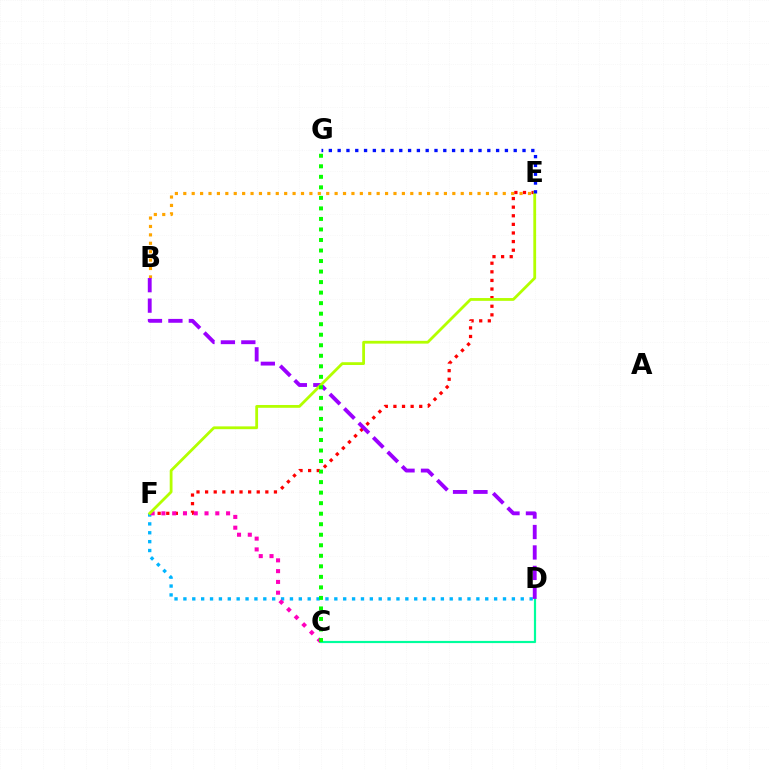{('C', 'D'): [{'color': '#00ff9d', 'line_style': 'solid', 'thickness': 1.58}], ('B', 'E'): [{'color': '#ffa500', 'line_style': 'dotted', 'thickness': 2.28}], ('D', 'F'): [{'color': '#00b5ff', 'line_style': 'dotted', 'thickness': 2.41}], ('E', 'F'): [{'color': '#ff0000', 'line_style': 'dotted', 'thickness': 2.34}, {'color': '#b3ff00', 'line_style': 'solid', 'thickness': 2.01}], ('C', 'F'): [{'color': '#ff00bd', 'line_style': 'dotted', 'thickness': 2.93}], ('B', 'D'): [{'color': '#9b00ff', 'line_style': 'dashed', 'thickness': 2.78}], ('E', 'G'): [{'color': '#0010ff', 'line_style': 'dotted', 'thickness': 2.39}], ('C', 'G'): [{'color': '#08ff00', 'line_style': 'dotted', 'thickness': 2.86}]}